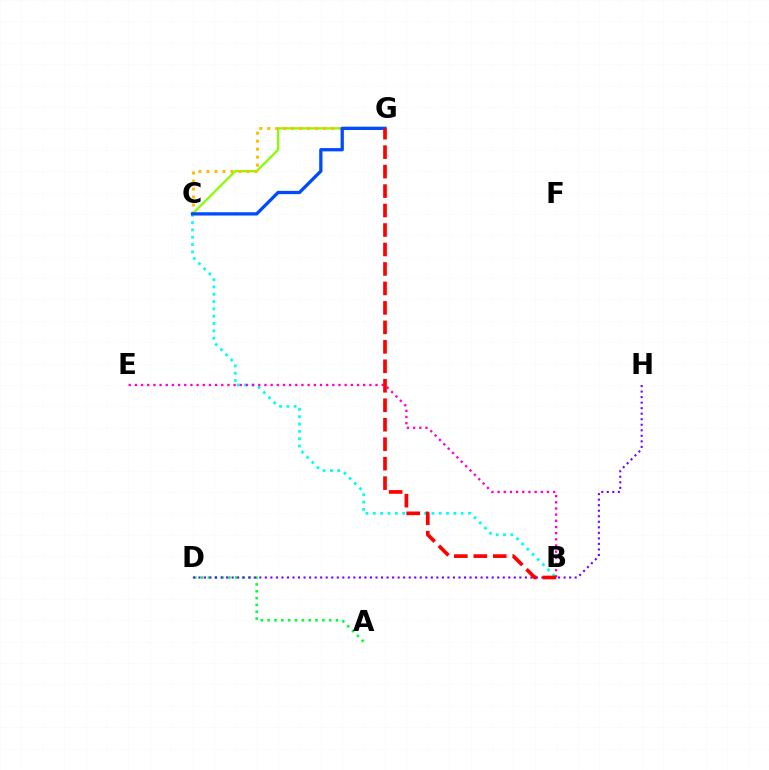{('C', 'G'): [{'color': '#84ff00', 'line_style': 'solid', 'thickness': 1.63}, {'color': '#ffbd00', 'line_style': 'dotted', 'thickness': 2.17}, {'color': '#004bff', 'line_style': 'solid', 'thickness': 2.36}], ('B', 'C'): [{'color': '#00fff6', 'line_style': 'dotted', 'thickness': 1.99}], ('A', 'D'): [{'color': '#00ff39', 'line_style': 'dotted', 'thickness': 1.86}], ('D', 'H'): [{'color': '#7200ff', 'line_style': 'dotted', 'thickness': 1.5}], ('B', 'E'): [{'color': '#ff00cf', 'line_style': 'dotted', 'thickness': 1.68}], ('B', 'G'): [{'color': '#ff0000', 'line_style': 'dashed', 'thickness': 2.64}]}